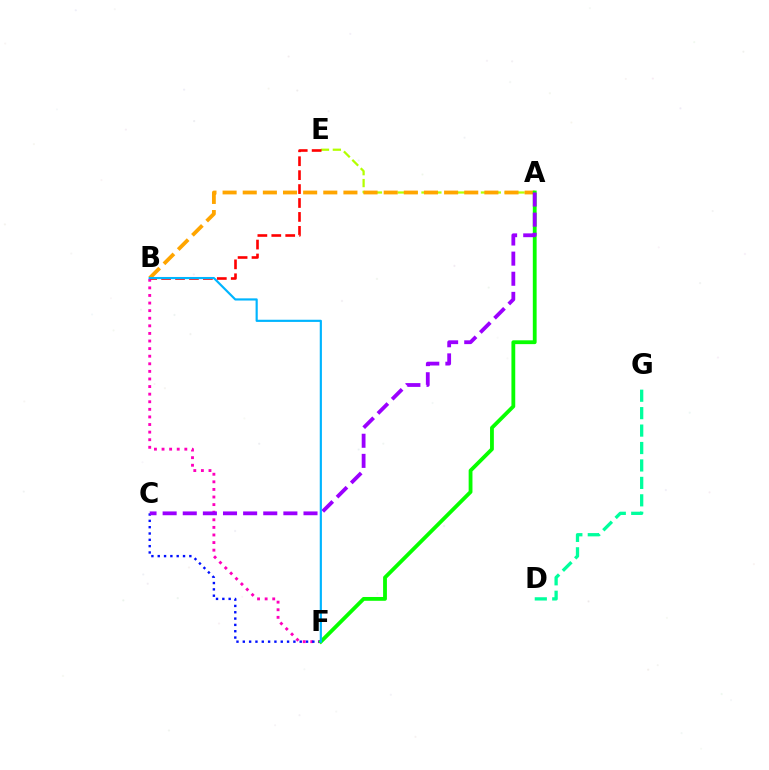{('A', 'E'): [{'color': '#b3ff00', 'line_style': 'dashed', 'thickness': 1.61}], ('B', 'F'): [{'color': '#ff00bd', 'line_style': 'dotted', 'thickness': 2.06}, {'color': '#00b5ff', 'line_style': 'solid', 'thickness': 1.56}], ('B', 'E'): [{'color': '#ff0000', 'line_style': 'dashed', 'thickness': 1.89}], ('A', 'B'): [{'color': '#ffa500', 'line_style': 'dashed', 'thickness': 2.74}], ('C', 'F'): [{'color': '#0010ff', 'line_style': 'dotted', 'thickness': 1.72}], ('A', 'F'): [{'color': '#08ff00', 'line_style': 'solid', 'thickness': 2.74}], ('D', 'G'): [{'color': '#00ff9d', 'line_style': 'dashed', 'thickness': 2.37}], ('A', 'C'): [{'color': '#9b00ff', 'line_style': 'dashed', 'thickness': 2.73}]}